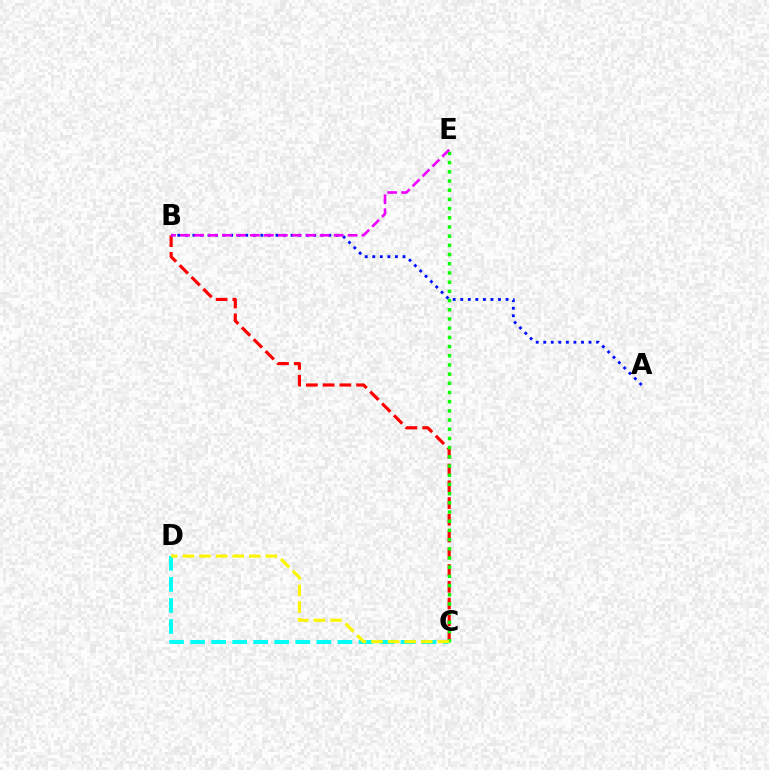{('B', 'C'): [{'color': '#ff0000', 'line_style': 'dashed', 'thickness': 2.28}], ('A', 'B'): [{'color': '#0010ff', 'line_style': 'dotted', 'thickness': 2.05}], ('C', 'D'): [{'color': '#00fff6', 'line_style': 'dashed', 'thickness': 2.86}, {'color': '#fcf500', 'line_style': 'dashed', 'thickness': 2.26}], ('C', 'E'): [{'color': '#08ff00', 'line_style': 'dotted', 'thickness': 2.5}], ('B', 'E'): [{'color': '#ee00ff', 'line_style': 'dashed', 'thickness': 1.9}]}